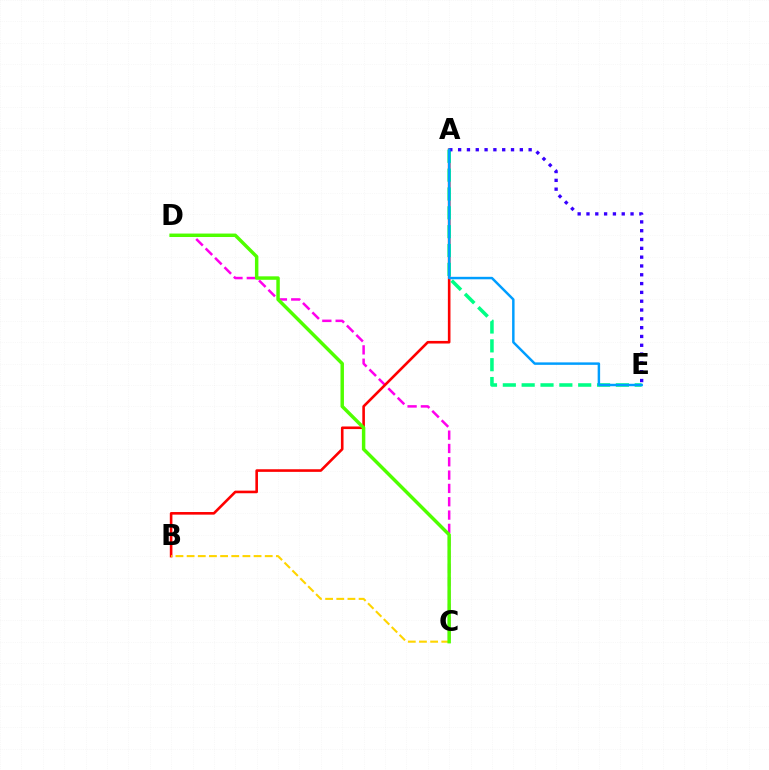{('C', 'D'): [{'color': '#ff00ed', 'line_style': 'dashed', 'thickness': 1.81}, {'color': '#4fff00', 'line_style': 'solid', 'thickness': 2.49}], ('A', 'B'): [{'color': '#ff0000', 'line_style': 'solid', 'thickness': 1.88}], ('A', 'E'): [{'color': '#00ff86', 'line_style': 'dashed', 'thickness': 2.56}, {'color': '#3700ff', 'line_style': 'dotted', 'thickness': 2.39}, {'color': '#009eff', 'line_style': 'solid', 'thickness': 1.78}], ('B', 'C'): [{'color': '#ffd500', 'line_style': 'dashed', 'thickness': 1.52}]}